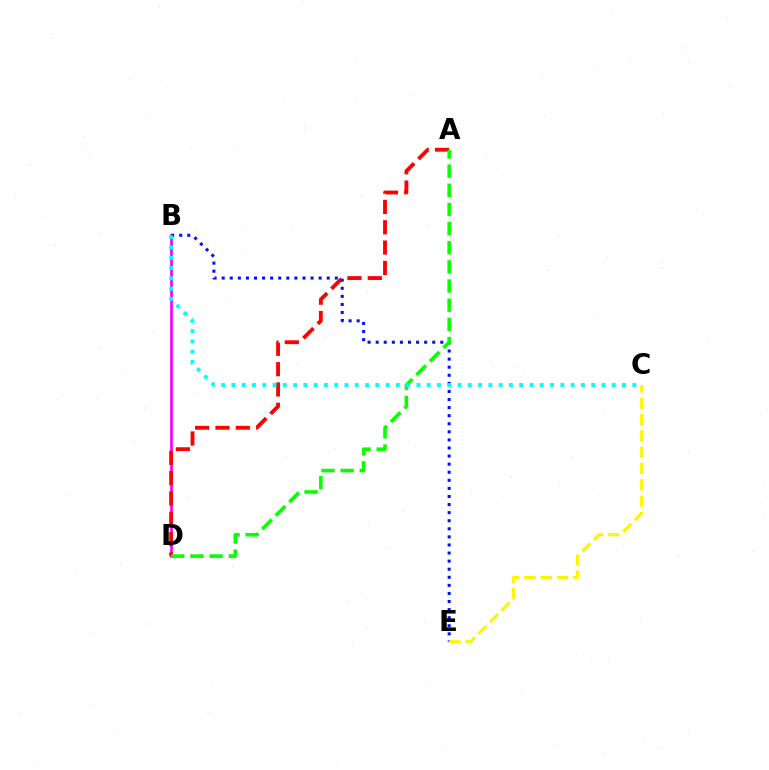{('B', 'D'): [{'color': '#ee00ff', 'line_style': 'solid', 'thickness': 1.9}], ('A', 'D'): [{'color': '#ff0000', 'line_style': 'dashed', 'thickness': 2.76}, {'color': '#08ff00', 'line_style': 'dashed', 'thickness': 2.6}], ('B', 'E'): [{'color': '#0010ff', 'line_style': 'dotted', 'thickness': 2.2}], ('C', 'E'): [{'color': '#fcf500', 'line_style': 'dashed', 'thickness': 2.22}], ('B', 'C'): [{'color': '#00fff6', 'line_style': 'dotted', 'thickness': 2.79}]}